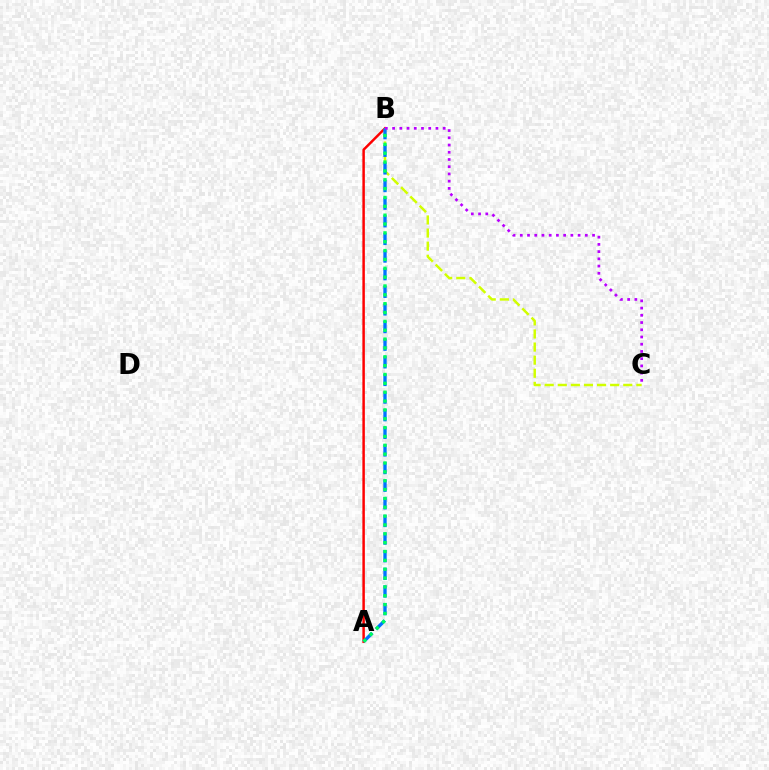{('A', 'B'): [{'color': '#ff0000', 'line_style': 'solid', 'thickness': 1.79}, {'color': '#0074ff', 'line_style': 'dashed', 'thickness': 2.39}, {'color': '#00ff5c', 'line_style': 'dotted', 'thickness': 2.4}], ('B', 'C'): [{'color': '#d1ff00', 'line_style': 'dashed', 'thickness': 1.78}, {'color': '#b900ff', 'line_style': 'dotted', 'thickness': 1.96}]}